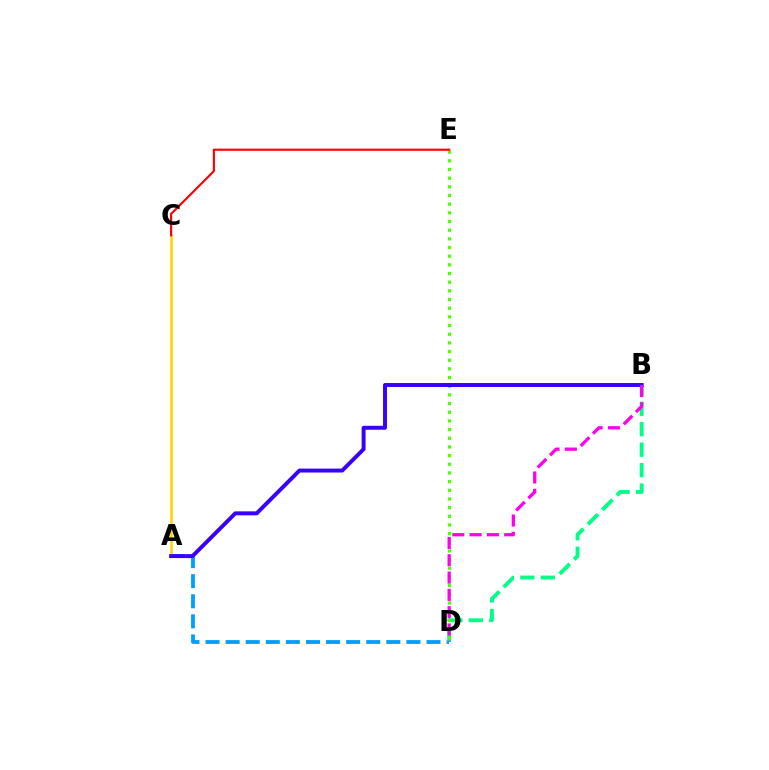{('A', 'D'): [{'color': '#009eff', 'line_style': 'dashed', 'thickness': 2.73}], ('B', 'D'): [{'color': '#00ff86', 'line_style': 'dashed', 'thickness': 2.78}, {'color': '#ff00ed', 'line_style': 'dashed', 'thickness': 2.35}], ('D', 'E'): [{'color': '#4fff00', 'line_style': 'dotted', 'thickness': 2.36}], ('A', 'C'): [{'color': '#ffd500', 'line_style': 'solid', 'thickness': 1.86}], ('A', 'B'): [{'color': '#3700ff', 'line_style': 'solid', 'thickness': 2.83}], ('C', 'E'): [{'color': '#ff0000', 'line_style': 'solid', 'thickness': 1.55}]}